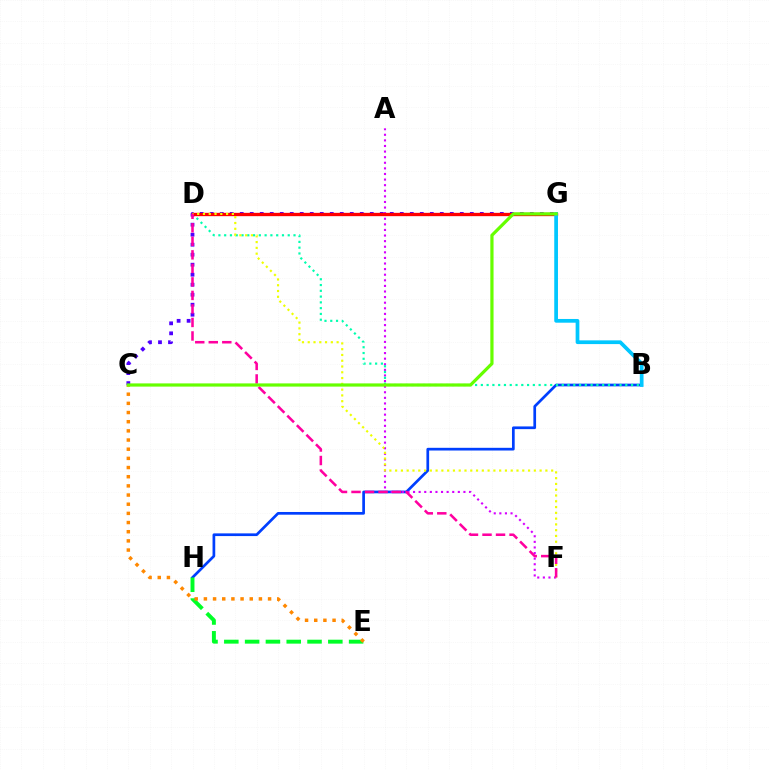{('B', 'H'): [{'color': '#003fff', 'line_style': 'solid', 'thickness': 1.95}], ('A', 'F'): [{'color': '#d600ff', 'line_style': 'dotted', 'thickness': 1.52}], ('B', 'D'): [{'color': '#00ffaf', 'line_style': 'dotted', 'thickness': 1.57}], ('C', 'G'): [{'color': '#4f00ff', 'line_style': 'dotted', 'thickness': 2.72}, {'color': '#66ff00', 'line_style': 'solid', 'thickness': 2.31}], ('D', 'G'): [{'color': '#ff0000', 'line_style': 'solid', 'thickness': 2.39}], ('B', 'G'): [{'color': '#00c7ff', 'line_style': 'solid', 'thickness': 2.68}], ('D', 'F'): [{'color': '#eeff00', 'line_style': 'dotted', 'thickness': 1.57}, {'color': '#ff00a0', 'line_style': 'dashed', 'thickness': 1.84}], ('E', 'H'): [{'color': '#00ff27', 'line_style': 'dashed', 'thickness': 2.83}], ('C', 'E'): [{'color': '#ff8800', 'line_style': 'dotted', 'thickness': 2.49}]}